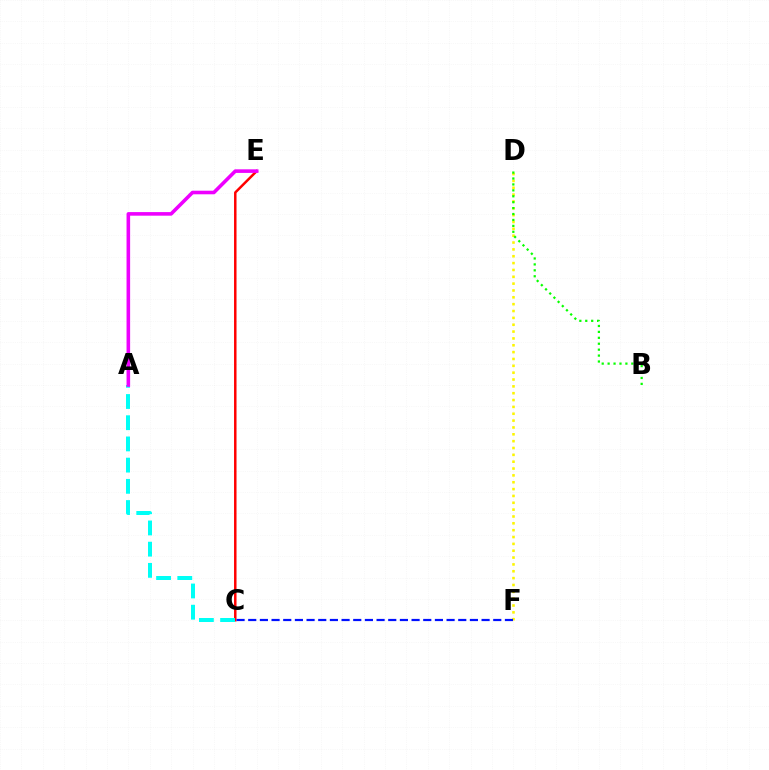{('D', 'F'): [{'color': '#fcf500', 'line_style': 'dotted', 'thickness': 1.86}], ('C', 'E'): [{'color': '#ff0000', 'line_style': 'solid', 'thickness': 1.79}], ('A', 'C'): [{'color': '#00fff6', 'line_style': 'dashed', 'thickness': 2.88}], ('A', 'E'): [{'color': '#ee00ff', 'line_style': 'solid', 'thickness': 2.58}], ('B', 'D'): [{'color': '#08ff00', 'line_style': 'dotted', 'thickness': 1.61}], ('C', 'F'): [{'color': '#0010ff', 'line_style': 'dashed', 'thickness': 1.59}]}